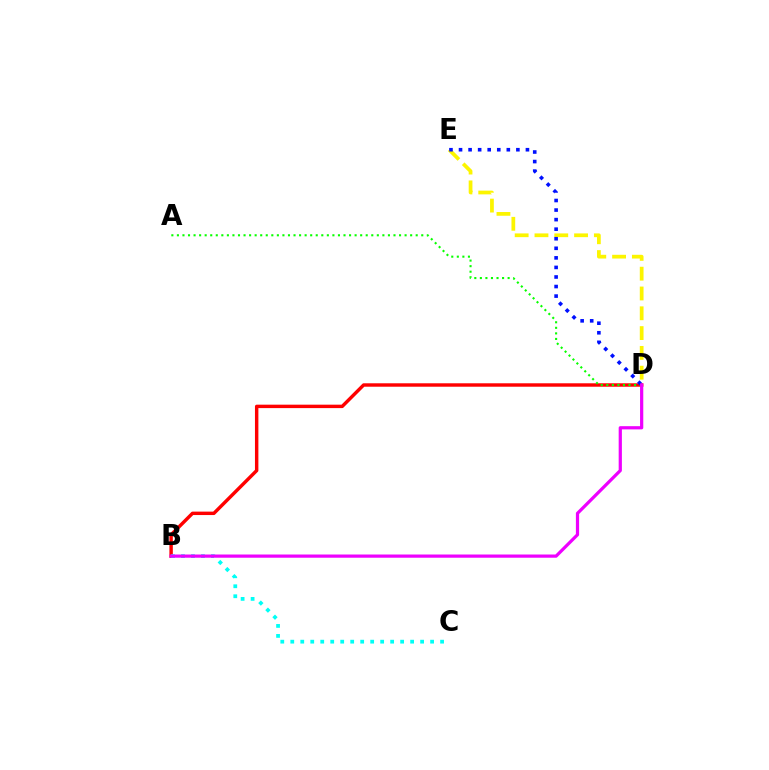{('B', 'D'): [{'color': '#ff0000', 'line_style': 'solid', 'thickness': 2.47}, {'color': '#ee00ff', 'line_style': 'solid', 'thickness': 2.31}], ('A', 'D'): [{'color': '#08ff00', 'line_style': 'dotted', 'thickness': 1.51}], ('D', 'E'): [{'color': '#fcf500', 'line_style': 'dashed', 'thickness': 2.69}, {'color': '#0010ff', 'line_style': 'dotted', 'thickness': 2.6}], ('B', 'C'): [{'color': '#00fff6', 'line_style': 'dotted', 'thickness': 2.71}]}